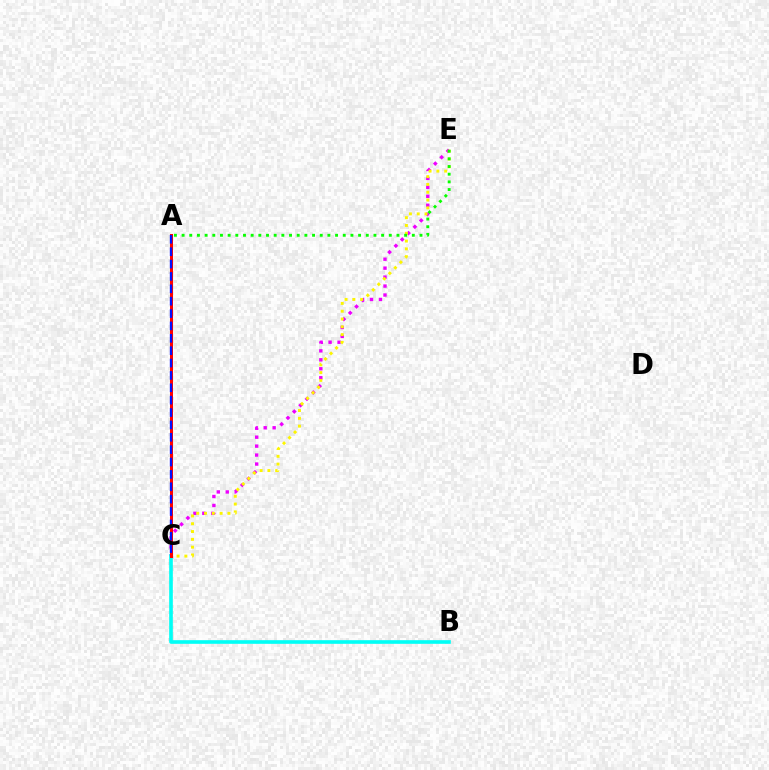{('C', 'E'): [{'color': '#ee00ff', 'line_style': 'dotted', 'thickness': 2.43}, {'color': '#fcf500', 'line_style': 'dotted', 'thickness': 2.12}], ('B', 'C'): [{'color': '#00fff6', 'line_style': 'solid', 'thickness': 2.62}], ('A', 'E'): [{'color': '#08ff00', 'line_style': 'dotted', 'thickness': 2.08}], ('A', 'C'): [{'color': '#ff0000', 'line_style': 'solid', 'thickness': 2.17}, {'color': '#0010ff', 'line_style': 'dashed', 'thickness': 1.68}]}